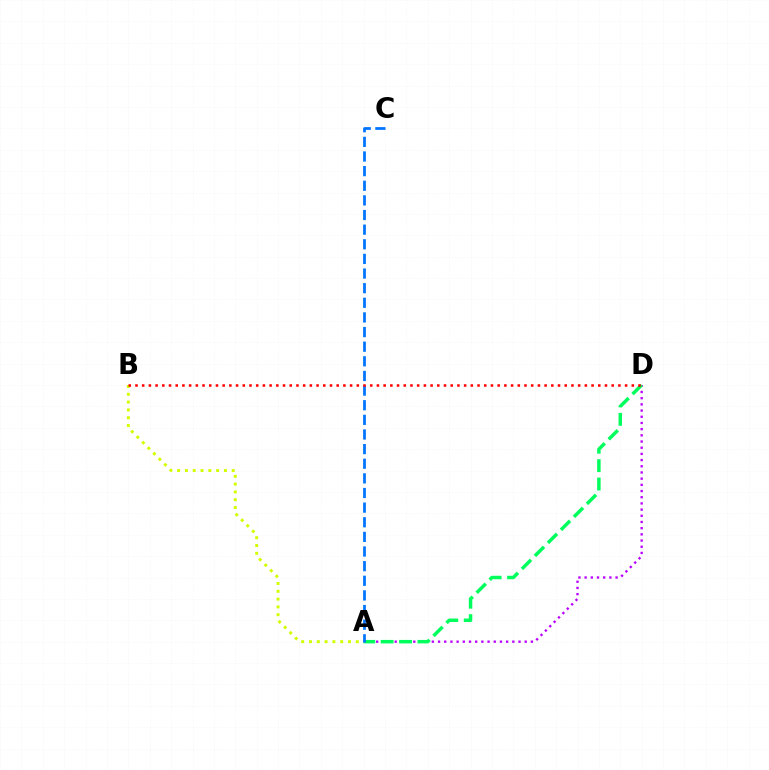{('A', 'B'): [{'color': '#d1ff00', 'line_style': 'dotted', 'thickness': 2.12}], ('A', 'D'): [{'color': '#b900ff', 'line_style': 'dotted', 'thickness': 1.68}, {'color': '#00ff5c', 'line_style': 'dashed', 'thickness': 2.5}], ('A', 'C'): [{'color': '#0074ff', 'line_style': 'dashed', 'thickness': 1.99}], ('B', 'D'): [{'color': '#ff0000', 'line_style': 'dotted', 'thickness': 1.82}]}